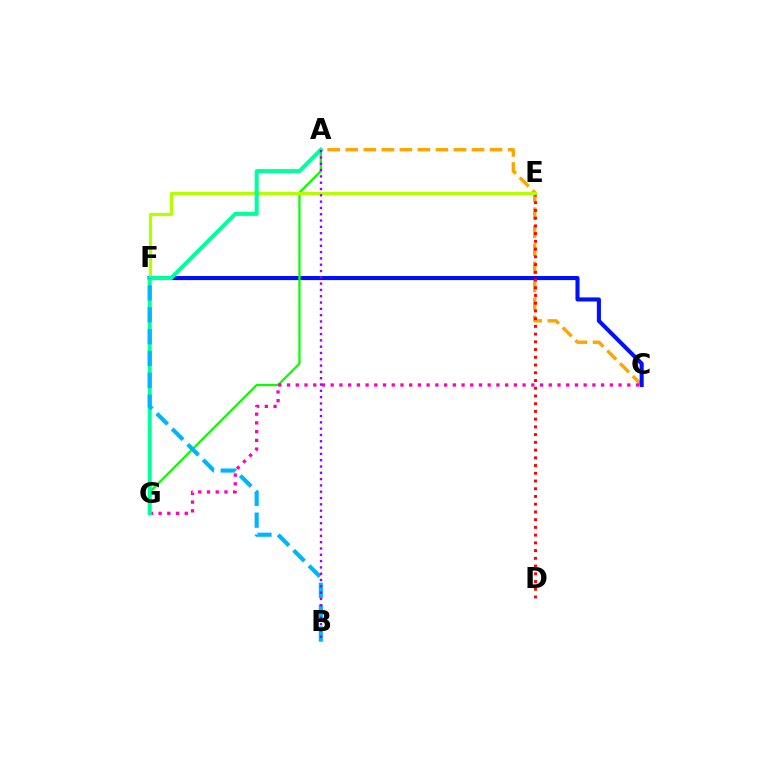{('A', 'C'): [{'color': '#ffa500', 'line_style': 'dashed', 'thickness': 2.45}], ('C', 'F'): [{'color': '#0010ff', 'line_style': 'solid', 'thickness': 2.94}], ('A', 'G'): [{'color': '#08ff00', 'line_style': 'solid', 'thickness': 1.62}, {'color': '#00ff9d', 'line_style': 'solid', 'thickness': 2.89}], ('D', 'E'): [{'color': '#ff0000', 'line_style': 'dotted', 'thickness': 2.1}], ('E', 'F'): [{'color': '#b3ff00', 'line_style': 'solid', 'thickness': 2.33}], ('C', 'G'): [{'color': '#ff00bd', 'line_style': 'dotted', 'thickness': 2.37}], ('B', 'F'): [{'color': '#00b5ff', 'line_style': 'dashed', 'thickness': 2.97}], ('A', 'B'): [{'color': '#9b00ff', 'line_style': 'dotted', 'thickness': 1.71}]}